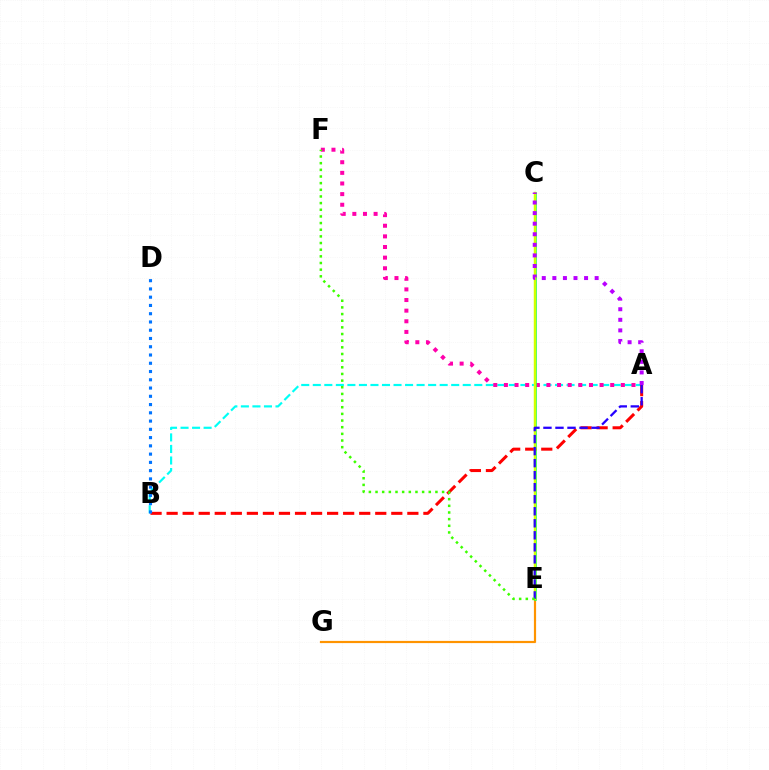{('E', 'G'): [{'color': '#ff9400', 'line_style': 'solid', 'thickness': 1.58}], ('A', 'B'): [{'color': '#00fff6', 'line_style': 'dashed', 'thickness': 1.57}, {'color': '#ff0000', 'line_style': 'dashed', 'thickness': 2.18}], ('A', 'F'): [{'color': '#ff00ac', 'line_style': 'dotted', 'thickness': 2.89}], ('C', 'E'): [{'color': '#00ff5c', 'line_style': 'solid', 'thickness': 1.84}, {'color': '#d1ff00', 'line_style': 'solid', 'thickness': 1.78}], ('A', 'E'): [{'color': '#2500ff', 'line_style': 'dashed', 'thickness': 1.63}], ('E', 'F'): [{'color': '#3dff00', 'line_style': 'dotted', 'thickness': 1.81}], ('B', 'D'): [{'color': '#0074ff', 'line_style': 'dotted', 'thickness': 2.24}], ('A', 'C'): [{'color': '#b900ff', 'line_style': 'dotted', 'thickness': 2.87}]}